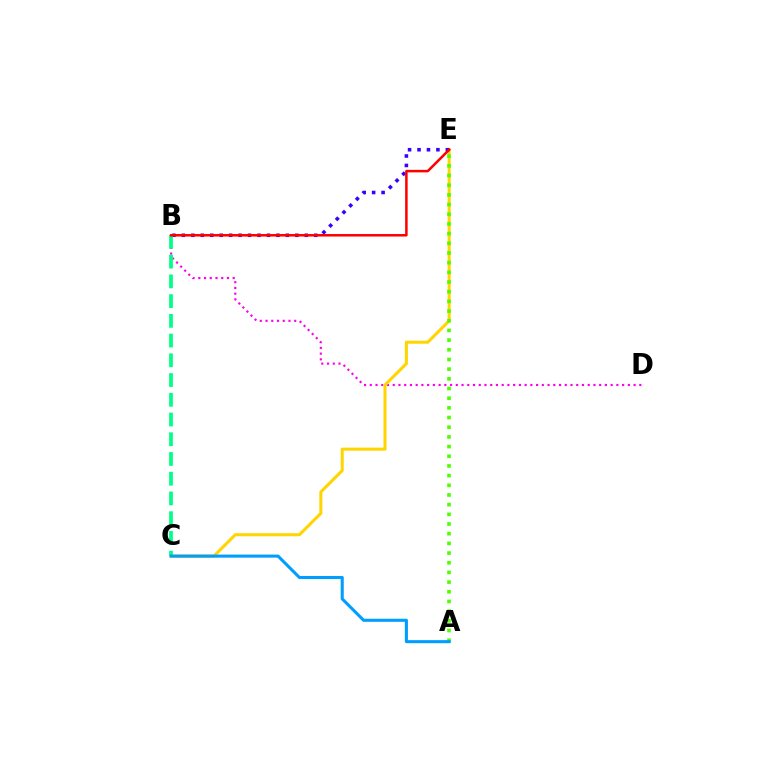{('B', 'D'): [{'color': '#ff00ed', 'line_style': 'dotted', 'thickness': 1.56}], ('C', 'E'): [{'color': '#ffd500', 'line_style': 'solid', 'thickness': 2.19}], ('B', 'E'): [{'color': '#3700ff', 'line_style': 'dotted', 'thickness': 2.57}, {'color': '#ff0000', 'line_style': 'solid', 'thickness': 1.81}], ('B', 'C'): [{'color': '#00ff86', 'line_style': 'dashed', 'thickness': 2.68}], ('A', 'E'): [{'color': '#4fff00', 'line_style': 'dotted', 'thickness': 2.63}], ('A', 'C'): [{'color': '#009eff', 'line_style': 'solid', 'thickness': 2.21}]}